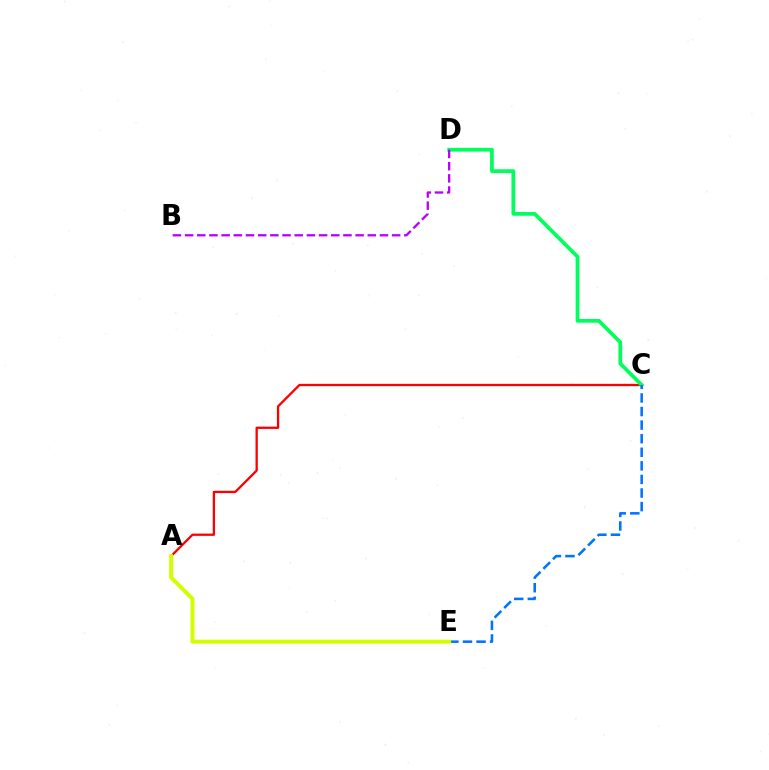{('A', 'C'): [{'color': '#ff0000', 'line_style': 'solid', 'thickness': 1.66}], ('C', 'D'): [{'color': '#00ff5c', 'line_style': 'solid', 'thickness': 2.69}], ('B', 'D'): [{'color': '#b900ff', 'line_style': 'dashed', 'thickness': 1.65}], ('C', 'E'): [{'color': '#0074ff', 'line_style': 'dashed', 'thickness': 1.85}], ('A', 'E'): [{'color': '#d1ff00', 'line_style': 'solid', 'thickness': 2.86}]}